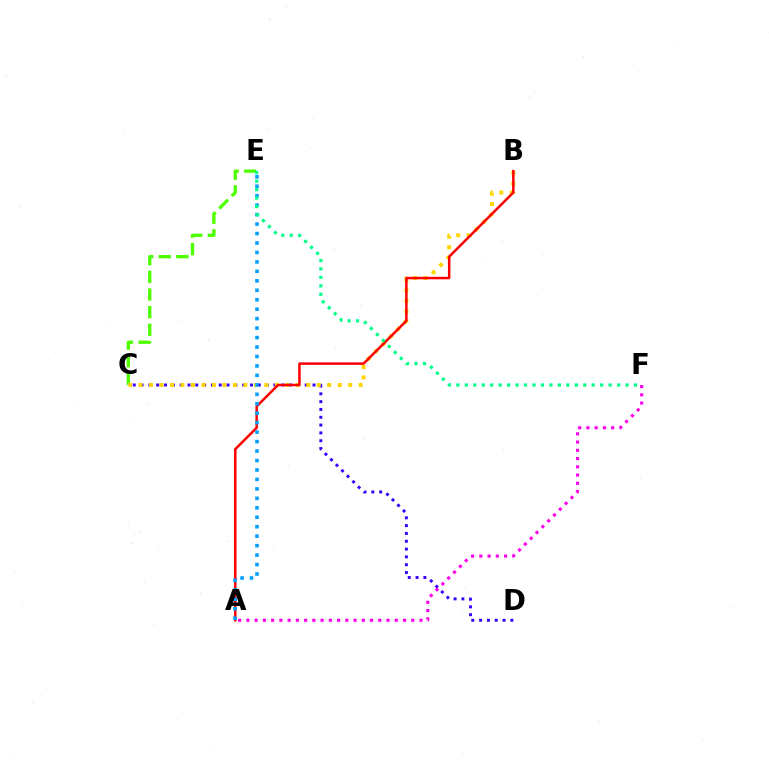{('C', 'E'): [{'color': '#4fff00', 'line_style': 'dashed', 'thickness': 2.39}], ('C', 'D'): [{'color': '#3700ff', 'line_style': 'dotted', 'thickness': 2.12}], ('B', 'C'): [{'color': '#ffd500', 'line_style': 'dotted', 'thickness': 2.85}], ('A', 'B'): [{'color': '#ff0000', 'line_style': 'solid', 'thickness': 1.8}], ('A', 'F'): [{'color': '#ff00ed', 'line_style': 'dotted', 'thickness': 2.24}], ('A', 'E'): [{'color': '#009eff', 'line_style': 'dotted', 'thickness': 2.57}], ('E', 'F'): [{'color': '#00ff86', 'line_style': 'dotted', 'thickness': 2.3}]}